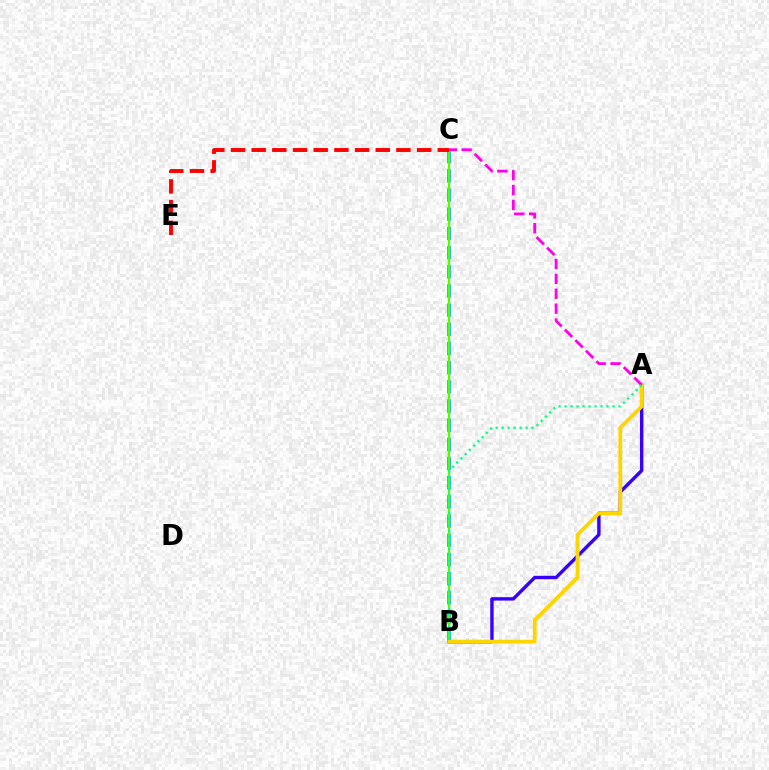{('B', 'C'): [{'color': '#009eff', 'line_style': 'dashed', 'thickness': 2.61}, {'color': '#4fff00', 'line_style': 'solid', 'thickness': 1.65}], ('A', 'B'): [{'color': '#3700ff', 'line_style': 'solid', 'thickness': 2.45}, {'color': '#ffd500', 'line_style': 'solid', 'thickness': 2.71}, {'color': '#00ff86', 'line_style': 'dotted', 'thickness': 1.63}], ('A', 'C'): [{'color': '#ff00ed', 'line_style': 'dashed', 'thickness': 2.02}], ('C', 'E'): [{'color': '#ff0000', 'line_style': 'dashed', 'thickness': 2.81}]}